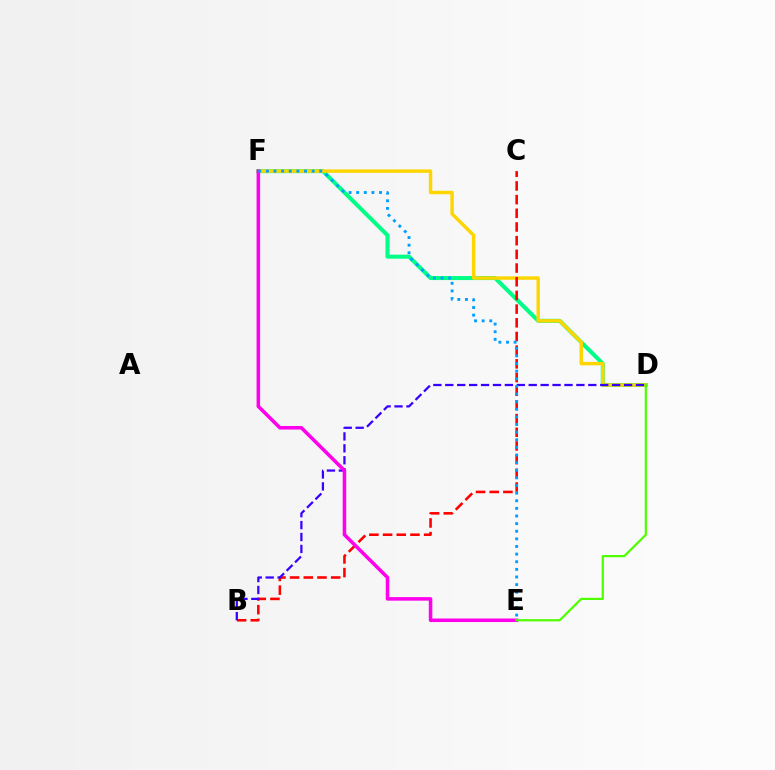{('D', 'F'): [{'color': '#00ff86', 'line_style': 'solid', 'thickness': 2.9}, {'color': '#ffd500', 'line_style': 'solid', 'thickness': 2.47}], ('B', 'C'): [{'color': '#ff0000', 'line_style': 'dashed', 'thickness': 1.86}], ('B', 'D'): [{'color': '#3700ff', 'line_style': 'dashed', 'thickness': 1.62}], ('E', 'F'): [{'color': '#ff00ed', 'line_style': 'solid', 'thickness': 2.54}, {'color': '#009eff', 'line_style': 'dotted', 'thickness': 2.07}], ('D', 'E'): [{'color': '#4fff00', 'line_style': 'solid', 'thickness': 1.6}]}